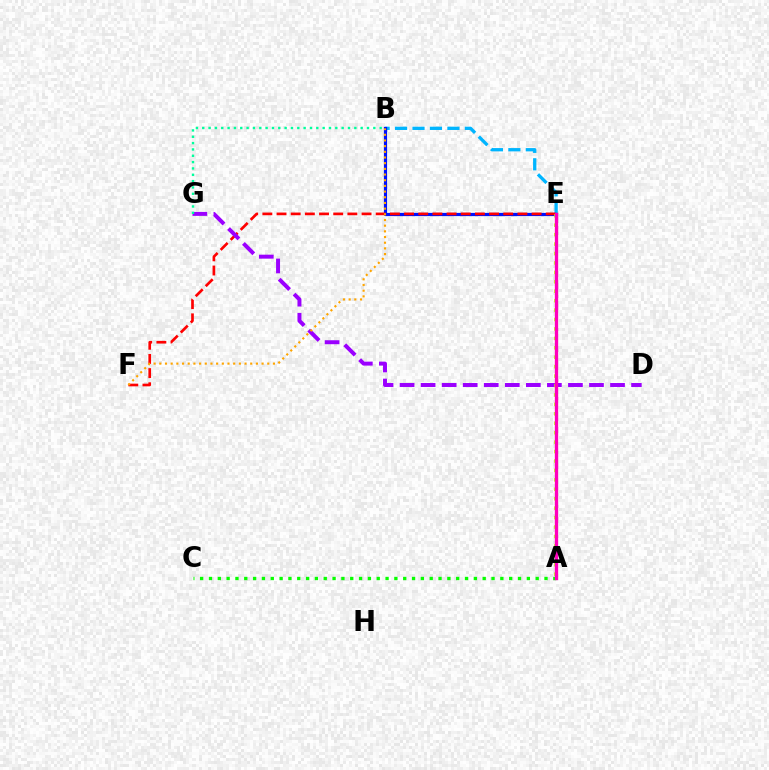{('B', 'E'): [{'color': '#00b5ff', 'line_style': 'dashed', 'thickness': 2.37}, {'color': '#0010ff', 'line_style': 'solid', 'thickness': 2.3}], ('A', 'C'): [{'color': '#08ff00', 'line_style': 'dotted', 'thickness': 2.4}], ('E', 'F'): [{'color': '#ff0000', 'line_style': 'dashed', 'thickness': 1.93}], ('D', 'G'): [{'color': '#9b00ff', 'line_style': 'dashed', 'thickness': 2.86}], ('A', 'E'): [{'color': '#b3ff00', 'line_style': 'dotted', 'thickness': 2.56}, {'color': '#ff00bd', 'line_style': 'solid', 'thickness': 2.39}], ('B', 'G'): [{'color': '#00ff9d', 'line_style': 'dotted', 'thickness': 1.72}], ('B', 'F'): [{'color': '#ffa500', 'line_style': 'dotted', 'thickness': 1.54}]}